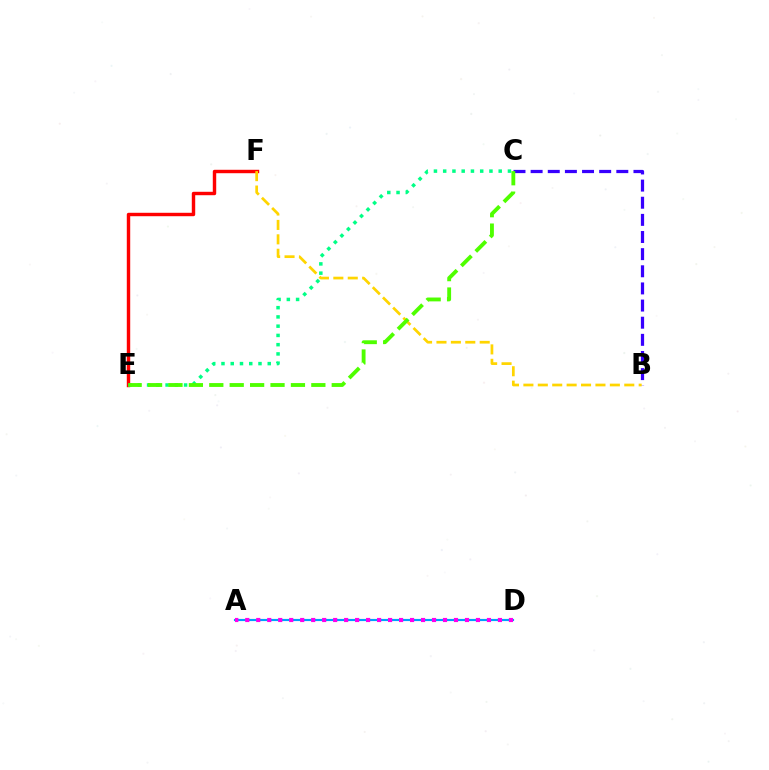{('E', 'F'): [{'color': '#ff0000', 'line_style': 'solid', 'thickness': 2.46}], ('C', 'E'): [{'color': '#00ff86', 'line_style': 'dotted', 'thickness': 2.51}, {'color': '#4fff00', 'line_style': 'dashed', 'thickness': 2.77}], ('A', 'D'): [{'color': '#009eff', 'line_style': 'solid', 'thickness': 1.55}, {'color': '#ff00ed', 'line_style': 'dotted', 'thickness': 2.98}], ('B', 'C'): [{'color': '#3700ff', 'line_style': 'dashed', 'thickness': 2.33}], ('B', 'F'): [{'color': '#ffd500', 'line_style': 'dashed', 'thickness': 1.96}]}